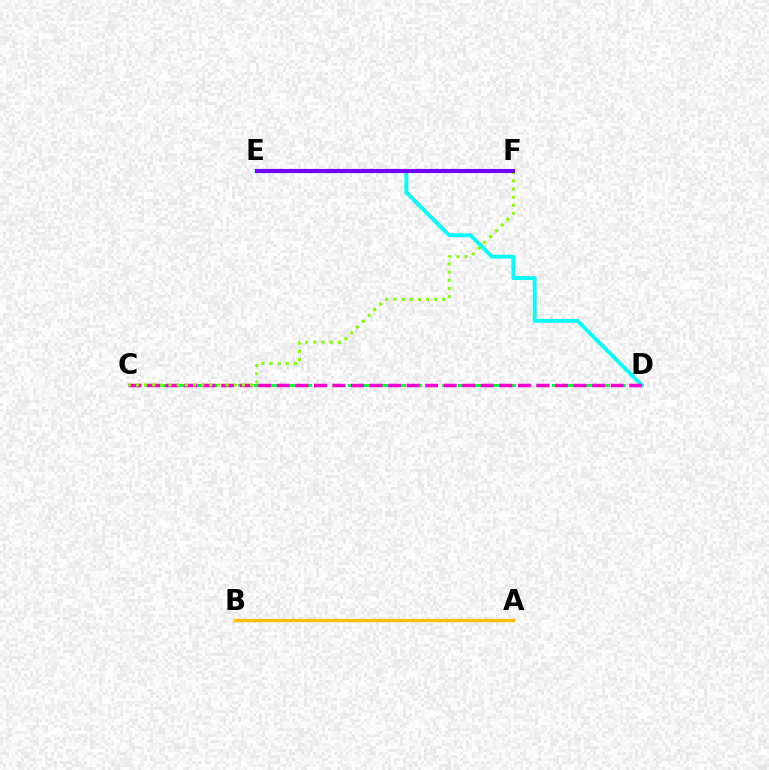{('D', 'E'): [{'color': '#00fff6', 'line_style': 'solid', 'thickness': 2.79}], ('C', 'D'): [{'color': '#00ff39', 'line_style': 'dashed', 'thickness': 2.13}, {'color': '#ff00cf', 'line_style': 'dashed', 'thickness': 2.52}], ('E', 'F'): [{'color': '#ff0000', 'line_style': 'solid', 'thickness': 2.13}, {'color': '#7200ff', 'line_style': 'solid', 'thickness': 2.96}], ('C', 'F'): [{'color': '#84ff00', 'line_style': 'dotted', 'thickness': 2.22}], ('A', 'B'): [{'color': '#004bff', 'line_style': 'dashed', 'thickness': 1.99}, {'color': '#ffbd00', 'line_style': 'solid', 'thickness': 2.4}]}